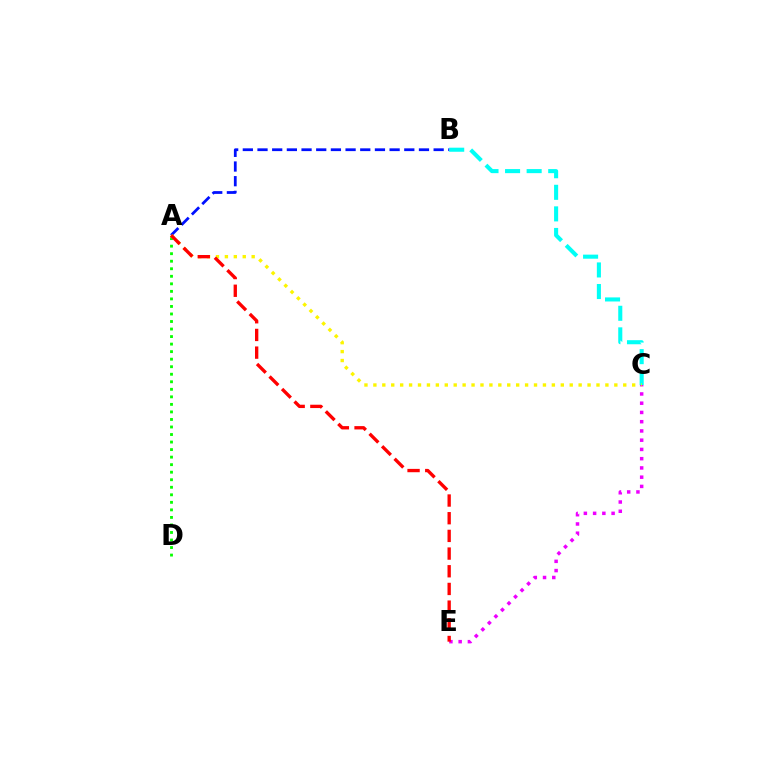{('C', 'E'): [{'color': '#ee00ff', 'line_style': 'dotted', 'thickness': 2.51}], ('A', 'D'): [{'color': '#08ff00', 'line_style': 'dotted', 'thickness': 2.05}], ('B', 'C'): [{'color': '#00fff6', 'line_style': 'dashed', 'thickness': 2.93}], ('A', 'B'): [{'color': '#0010ff', 'line_style': 'dashed', 'thickness': 1.99}], ('A', 'C'): [{'color': '#fcf500', 'line_style': 'dotted', 'thickness': 2.42}], ('A', 'E'): [{'color': '#ff0000', 'line_style': 'dashed', 'thickness': 2.4}]}